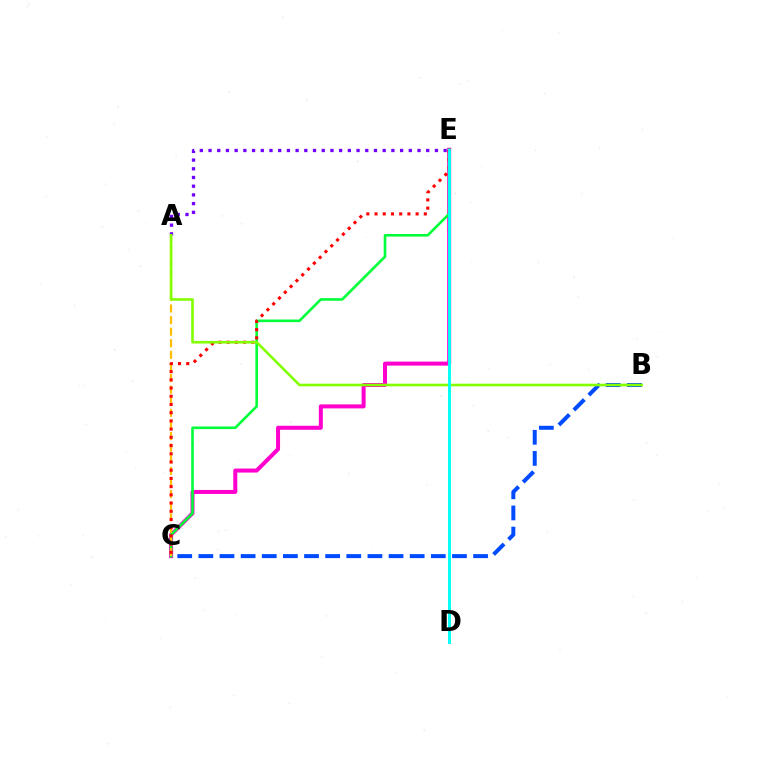{('C', 'E'): [{'color': '#ff00cf', 'line_style': 'solid', 'thickness': 2.89}, {'color': '#00ff39', 'line_style': 'solid', 'thickness': 1.87}, {'color': '#ff0000', 'line_style': 'dotted', 'thickness': 2.23}], ('A', 'C'): [{'color': '#ffbd00', 'line_style': 'dashed', 'thickness': 1.57}], ('B', 'C'): [{'color': '#004bff', 'line_style': 'dashed', 'thickness': 2.87}], ('A', 'E'): [{'color': '#7200ff', 'line_style': 'dotted', 'thickness': 2.37}], ('A', 'B'): [{'color': '#84ff00', 'line_style': 'solid', 'thickness': 1.89}], ('D', 'E'): [{'color': '#00fff6', 'line_style': 'solid', 'thickness': 2.1}]}